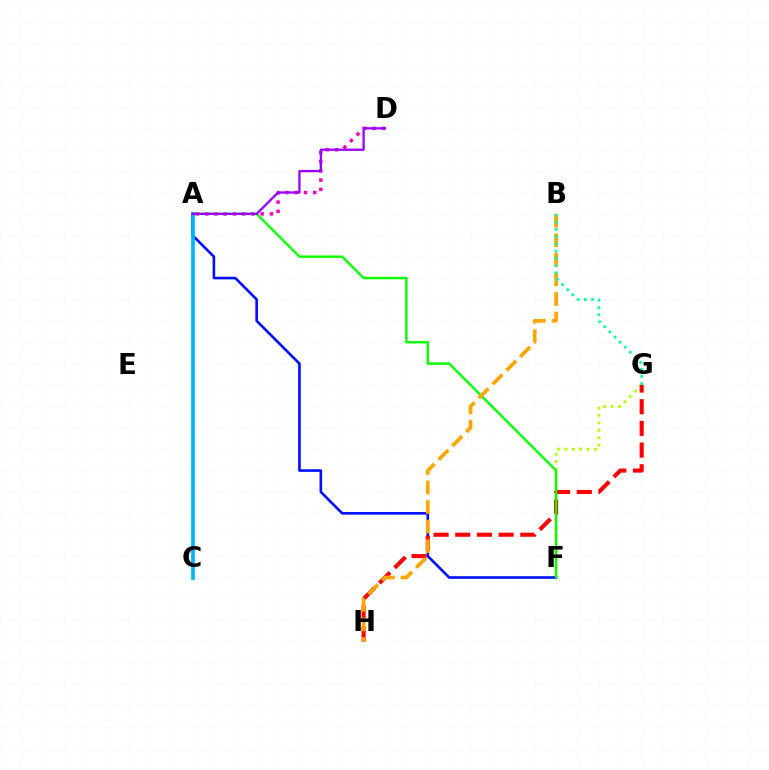{('A', 'D'): [{'color': '#ff00bd', 'line_style': 'dotted', 'thickness': 2.51}, {'color': '#9b00ff', 'line_style': 'solid', 'thickness': 1.66}], ('A', 'F'): [{'color': '#0010ff', 'line_style': 'solid', 'thickness': 1.88}, {'color': '#08ff00', 'line_style': 'solid', 'thickness': 1.74}], ('F', 'G'): [{'color': '#b3ff00', 'line_style': 'dotted', 'thickness': 2.01}], ('G', 'H'): [{'color': '#ff0000', 'line_style': 'dashed', 'thickness': 2.95}], ('A', 'C'): [{'color': '#00b5ff', 'line_style': 'solid', 'thickness': 2.65}], ('B', 'H'): [{'color': '#ffa500', 'line_style': 'dashed', 'thickness': 2.66}], ('B', 'G'): [{'color': '#00ff9d', 'line_style': 'dotted', 'thickness': 1.96}]}